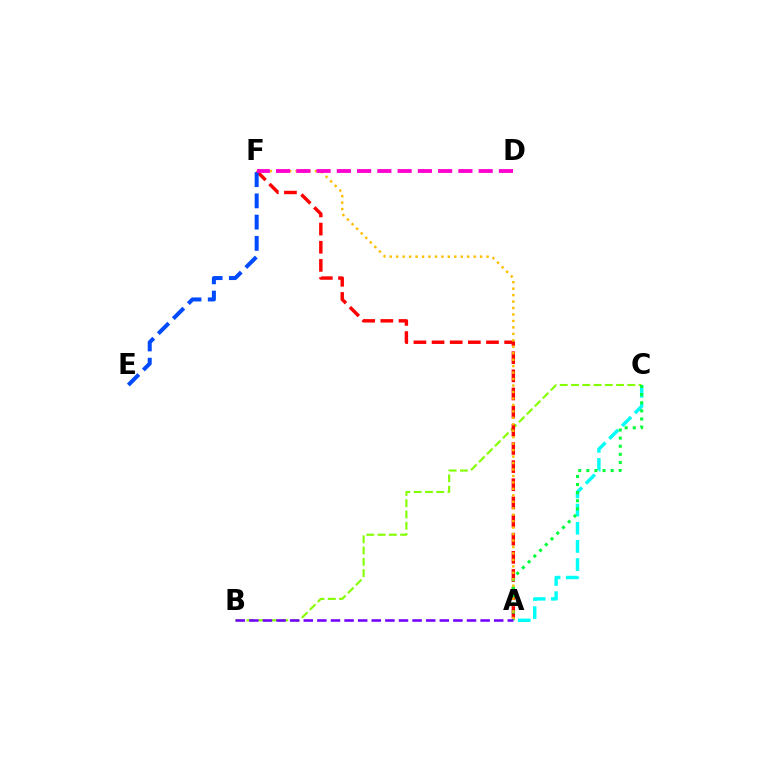{('A', 'C'): [{'color': '#00fff6', 'line_style': 'dashed', 'thickness': 2.47}, {'color': '#00ff39', 'line_style': 'dotted', 'thickness': 2.2}], ('B', 'C'): [{'color': '#84ff00', 'line_style': 'dashed', 'thickness': 1.53}], ('A', 'F'): [{'color': '#ff0000', 'line_style': 'dashed', 'thickness': 2.47}, {'color': '#ffbd00', 'line_style': 'dotted', 'thickness': 1.75}], ('A', 'B'): [{'color': '#7200ff', 'line_style': 'dashed', 'thickness': 1.85}], ('E', 'F'): [{'color': '#004bff', 'line_style': 'dashed', 'thickness': 2.89}], ('D', 'F'): [{'color': '#ff00cf', 'line_style': 'dashed', 'thickness': 2.75}]}